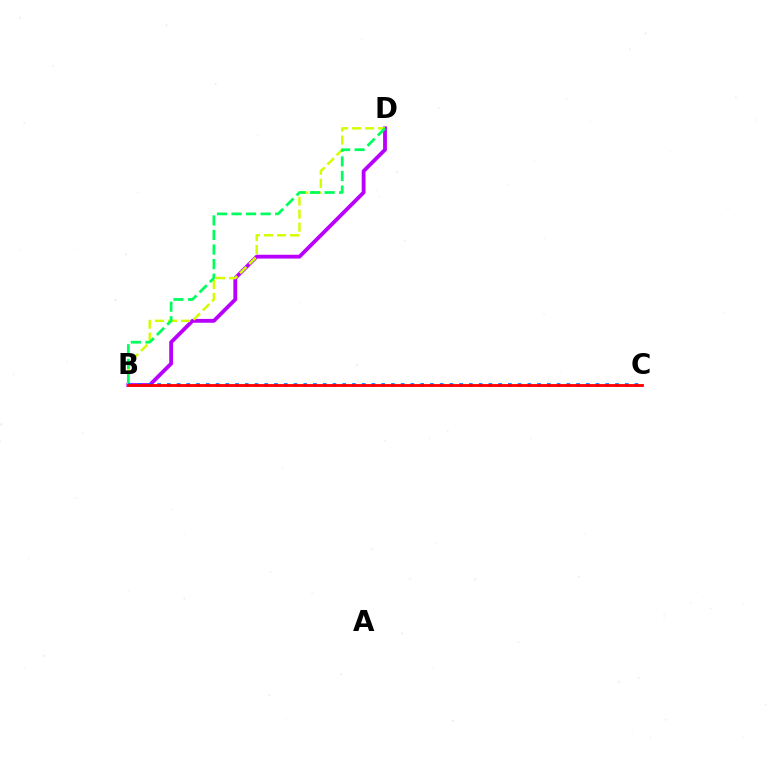{('B', 'D'): [{'color': '#b900ff', 'line_style': 'solid', 'thickness': 2.75}, {'color': '#d1ff00', 'line_style': 'dashed', 'thickness': 1.77}, {'color': '#00ff5c', 'line_style': 'dashed', 'thickness': 1.98}], ('B', 'C'): [{'color': '#0074ff', 'line_style': 'dotted', 'thickness': 2.65}, {'color': '#ff0000', 'line_style': 'solid', 'thickness': 2.04}]}